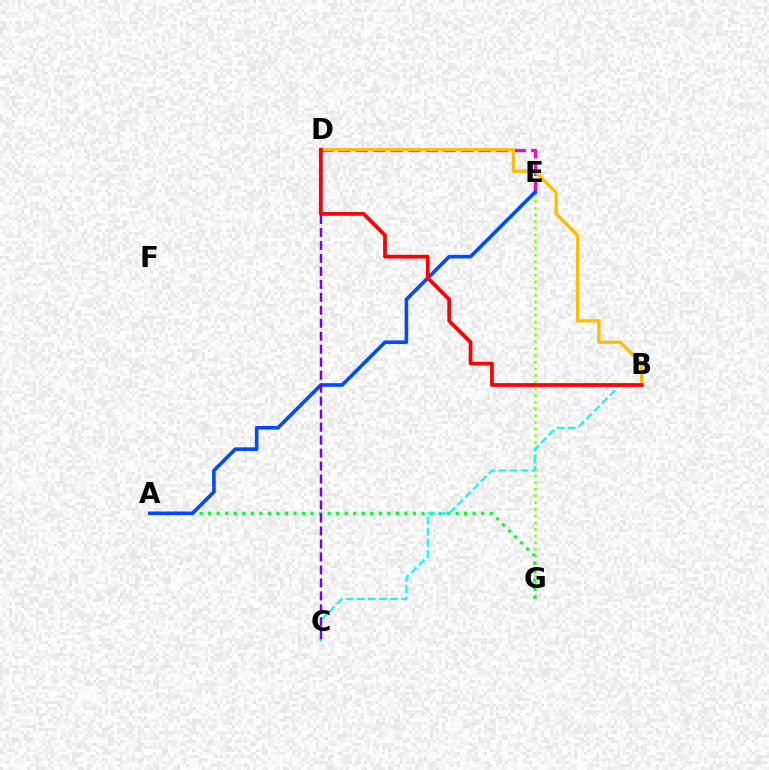{('E', 'G'): [{'color': '#84ff00', 'line_style': 'dotted', 'thickness': 1.82}], ('D', 'E'): [{'color': '#ff00cf', 'line_style': 'dashed', 'thickness': 2.38}], ('A', 'G'): [{'color': '#00ff39', 'line_style': 'dotted', 'thickness': 2.32}], ('B', 'C'): [{'color': '#00fff6', 'line_style': 'dashed', 'thickness': 1.5}], ('A', 'E'): [{'color': '#004bff', 'line_style': 'solid', 'thickness': 2.62}], ('C', 'D'): [{'color': '#7200ff', 'line_style': 'dashed', 'thickness': 1.76}], ('B', 'D'): [{'color': '#ffbd00', 'line_style': 'solid', 'thickness': 2.33}, {'color': '#ff0000', 'line_style': 'solid', 'thickness': 2.7}]}